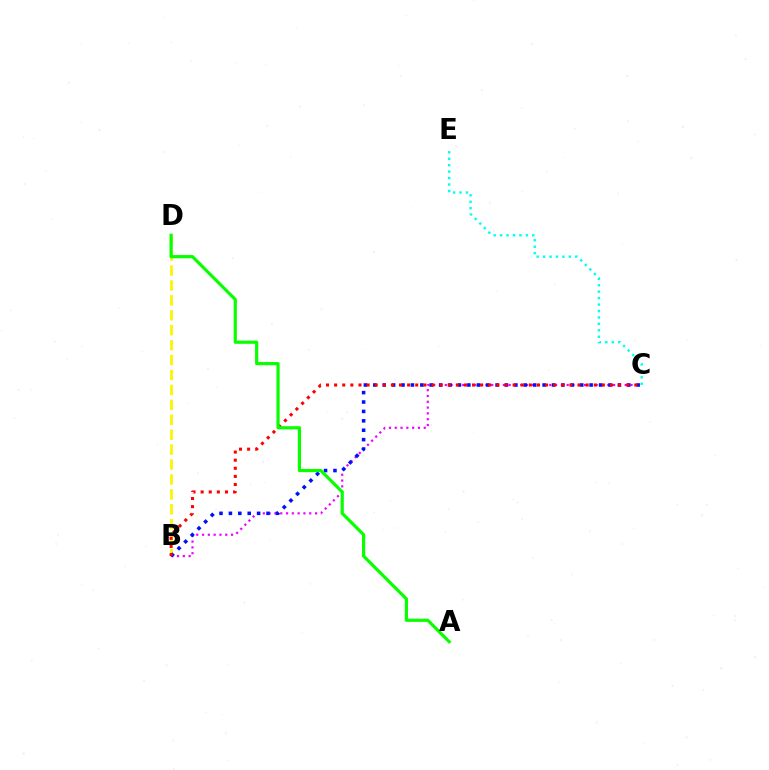{('B', 'D'): [{'color': '#fcf500', 'line_style': 'dashed', 'thickness': 2.03}], ('C', 'E'): [{'color': '#00fff6', 'line_style': 'dotted', 'thickness': 1.75}], ('B', 'C'): [{'color': '#ee00ff', 'line_style': 'dotted', 'thickness': 1.58}, {'color': '#0010ff', 'line_style': 'dotted', 'thickness': 2.56}, {'color': '#ff0000', 'line_style': 'dotted', 'thickness': 2.2}], ('A', 'D'): [{'color': '#08ff00', 'line_style': 'solid', 'thickness': 2.3}]}